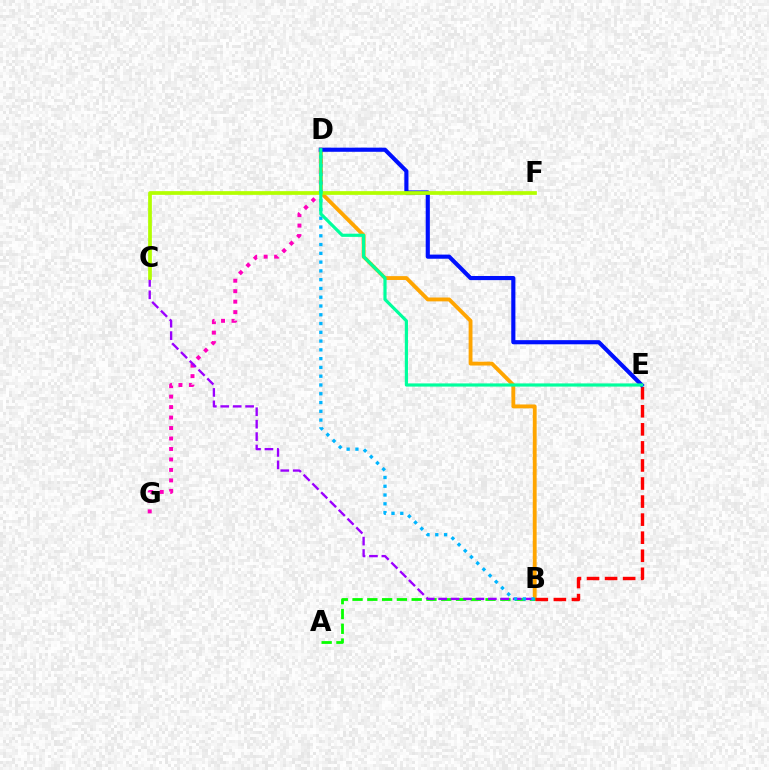{('D', 'G'): [{'color': '#ff00bd', 'line_style': 'dotted', 'thickness': 2.85}], ('B', 'D'): [{'color': '#ffa500', 'line_style': 'solid', 'thickness': 2.77}, {'color': '#00b5ff', 'line_style': 'dotted', 'thickness': 2.38}], ('A', 'B'): [{'color': '#08ff00', 'line_style': 'dashed', 'thickness': 2.01}], ('B', 'E'): [{'color': '#ff0000', 'line_style': 'dashed', 'thickness': 2.45}], ('D', 'E'): [{'color': '#0010ff', 'line_style': 'solid', 'thickness': 2.98}, {'color': '#00ff9d', 'line_style': 'solid', 'thickness': 2.29}], ('B', 'C'): [{'color': '#9b00ff', 'line_style': 'dashed', 'thickness': 1.69}], ('C', 'F'): [{'color': '#b3ff00', 'line_style': 'solid', 'thickness': 2.68}]}